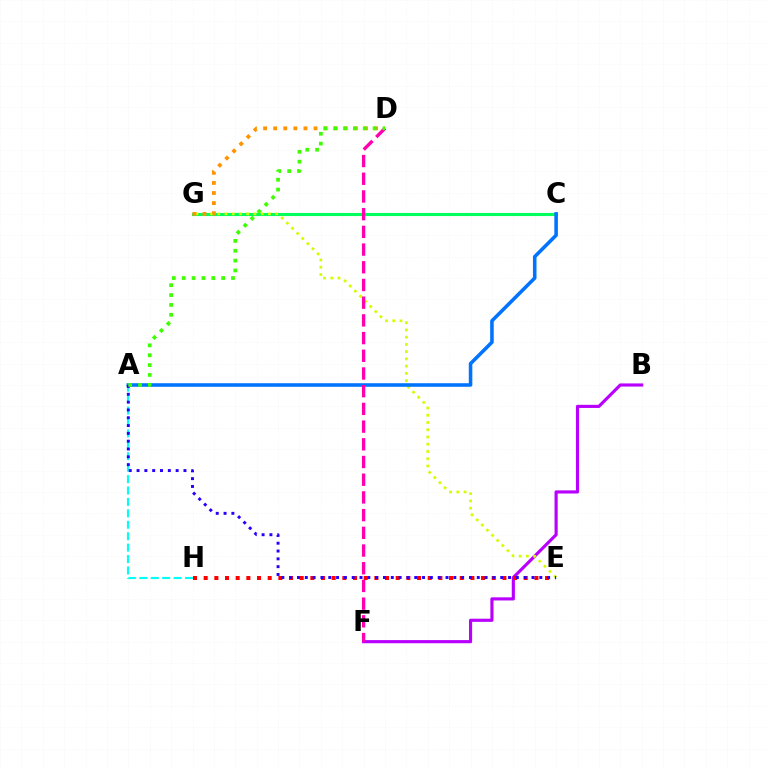{('C', 'G'): [{'color': '#00ff5c', 'line_style': 'solid', 'thickness': 2.23}], ('B', 'F'): [{'color': '#b900ff', 'line_style': 'solid', 'thickness': 2.26}], ('A', 'H'): [{'color': '#00fff6', 'line_style': 'dashed', 'thickness': 1.55}], ('E', 'G'): [{'color': '#d1ff00', 'line_style': 'dotted', 'thickness': 1.97}], ('D', 'G'): [{'color': '#ff9400', 'line_style': 'dotted', 'thickness': 2.74}], ('E', 'H'): [{'color': '#ff0000', 'line_style': 'dotted', 'thickness': 2.9}], ('A', 'C'): [{'color': '#0074ff', 'line_style': 'solid', 'thickness': 2.56}], ('A', 'E'): [{'color': '#2500ff', 'line_style': 'dotted', 'thickness': 2.12}], ('D', 'F'): [{'color': '#ff00ac', 'line_style': 'dashed', 'thickness': 2.4}], ('A', 'D'): [{'color': '#3dff00', 'line_style': 'dotted', 'thickness': 2.68}]}